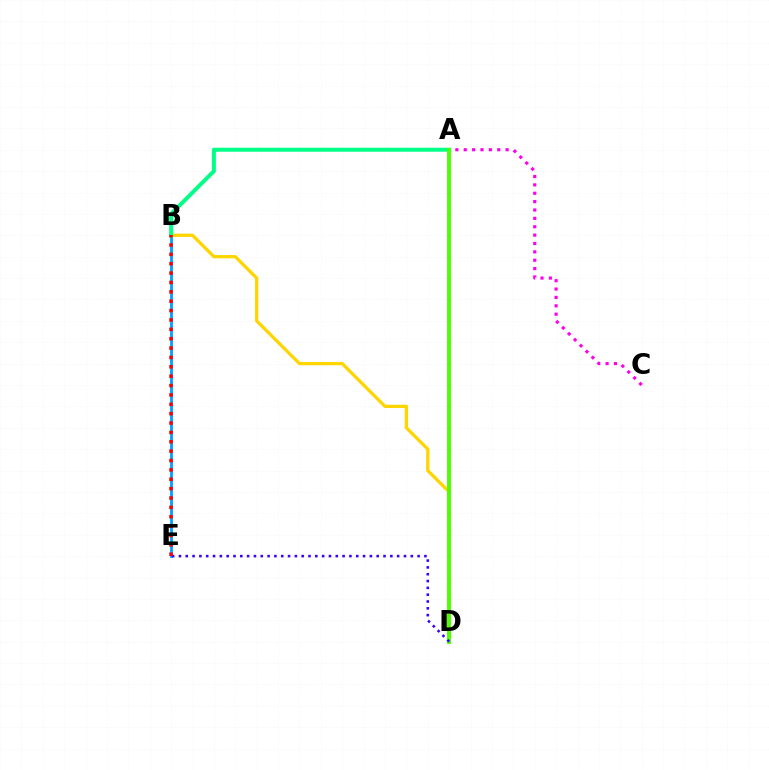{('B', 'D'): [{'color': '#ffd500', 'line_style': 'solid', 'thickness': 2.36}], ('A', 'C'): [{'color': '#ff00ed', 'line_style': 'dotted', 'thickness': 2.27}], ('B', 'E'): [{'color': '#009eff', 'line_style': 'solid', 'thickness': 1.99}, {'color': '#ff0000', 'line_style': 'dotted', 'thickness': 2.55}], ('A', 'B'): [{'color': '#00ff86', 'line_style': 'solid', 'thickness': 2.86}], ('A', 'D'): [{'color': '#4fff00', 'line_style': 'solid', 'thickness': 2.83}], ('D', 'E'): [{'color': '#3700ff', 'line_style': 'dotted', 'thickness': 1.85}]}